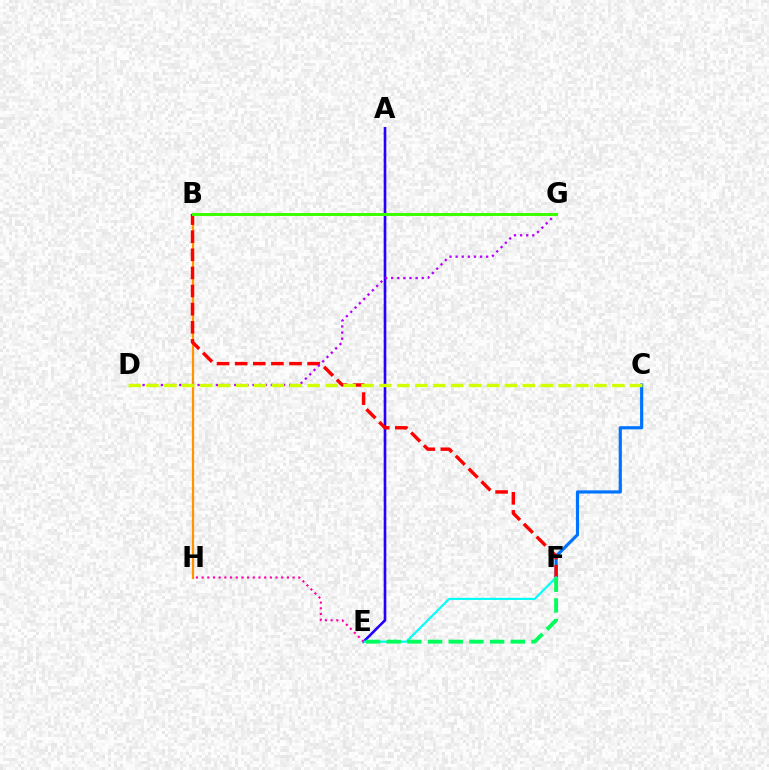{('A', 'E'): [{'color': '#2500ff', 'line_style': 'solid', 'thickness': 1.89}], ('B', 'H'): [{'color': '#ff9400', 'line_style': 'solid', 'thickness': 1.62}], ('C', 'F'): [{'color': '#0074ff', 'line_style': 'solid', 'thickness': 2.29}], ('B', 'F'): [{'color': '#ff0000', 'line_style': 'dashed', 'thickness': 2.46}], ('E', 'F'): [{'color': '#00fff6', 'line_style': 'solid', 'thickness': 1.56}, {'color': '#00ff5c', 'line_style': 'dashed', 'thickness': 2.81}], ('D', 'G'): [{'color': '#b900ff', 'line_style': 'dotted', 'thickness': 1.66}], ('C', 'D'): [{'color': '#d1ff00', 'line_style': 'dashed', 'thickness': 2.43}], ('B', 'G'): [{'color': '#3dff00', 'line_style': 'solid', 'thickness': 2.16}], ('E', 'H'): [{'color': '#ff00ac', 'line_style': 'dotted', 'thickness': 1.55}]}